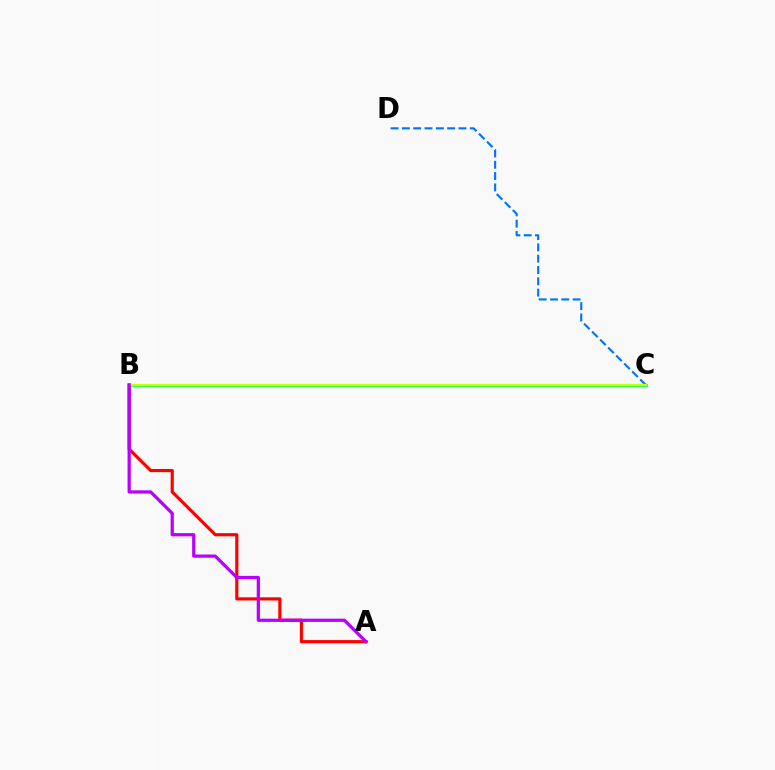{('A', 'B'): [{'color': '#ff0000', 'line_style': 'solid', 'thickness': 2.27}, {'color': '#b900ff', 'line_style': 'solid', 'thickness': 2.32}], ('B', 'C'): [{'color': '#00ff5c', 'line_style': 'solid', 'thickness': 2.05}, {'color': '#d1ff00', 'line_style': 'solid', 'thickness': 1.65}], ('C', 'D'): [{'color': '#0074ff', 'line_style': 'dashed', 'thickness': 1.54}]}